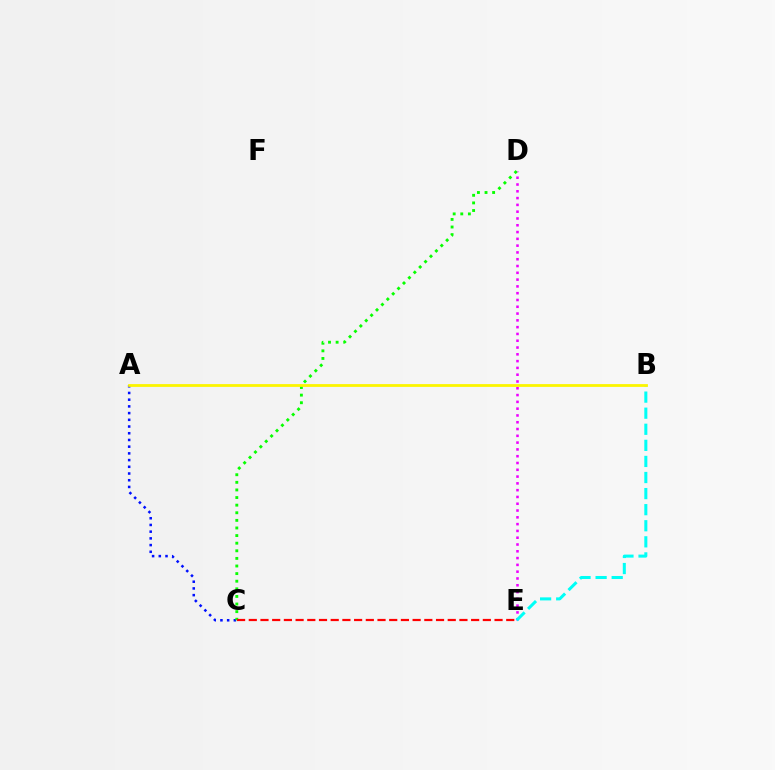{('A', 'C'): [{'color': '#0010ff', 'line_style': 'dotted', 'thickness': 1.82}], ('D', 'E'): [{'color': '#ee00ff', 'line_style': 'dotted', 'thickness': 1.85}], ('B', 'E'): [{'color': '#00fff6', 'line_style': 'dashed', 'thickness': 2.18}], ('C', 'D'): [{'color': '#08ff00', 'line_style': 'dotted', 'thickness': 2.07}], ('A', 'B'): [{'color': '#fcf500', 'line_style': 'solid', 'thickness': 2.01}], ('C', 'E'): [{'color': '#ff0000', 'line_style': 'dashed', 'thickness': 1.59}]}